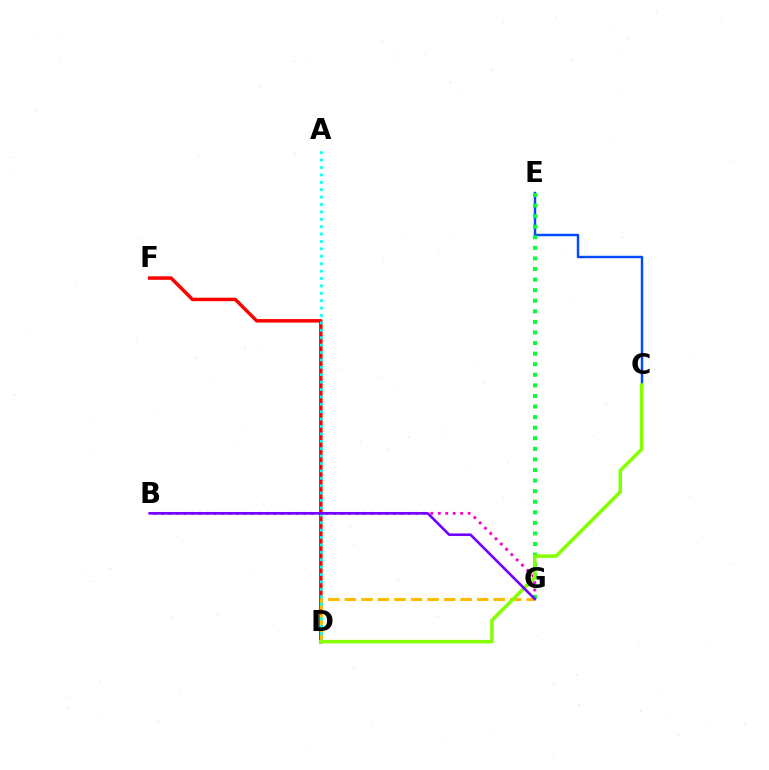{('D', 'F'): [{'color': '#ff0000', 'line_style': 'solid', 'thickness': 2.51}], ('C', 'E'): [{'color': '#004bff', 'line_style': 'solid', 'thickness': 1.75}], ('B', 'G'): [{'color': '#ff00cf', 'line_style': 'dotted', 'thickness': 2.03}, {'color': '#7200ff', 'line_style': 'solid', 'thickness': 1.88}], ('E', 'G'): [{'color': '#00ff39', 'line_style': 'dotted', 'thickness': 2.87}], ('D', 'G'): [{'color': '#ffbd00', 'line_style': 'dashed', 'thickness': 2.25}], ('A', 'D'): [{'color': '#00fff6', 'line_style': 'dotted', 'thickness': 2.01}], ('C', 'D'): [{'color': '#84ff00', 'line_style': 'solid', 'thickness': 2.52}]}